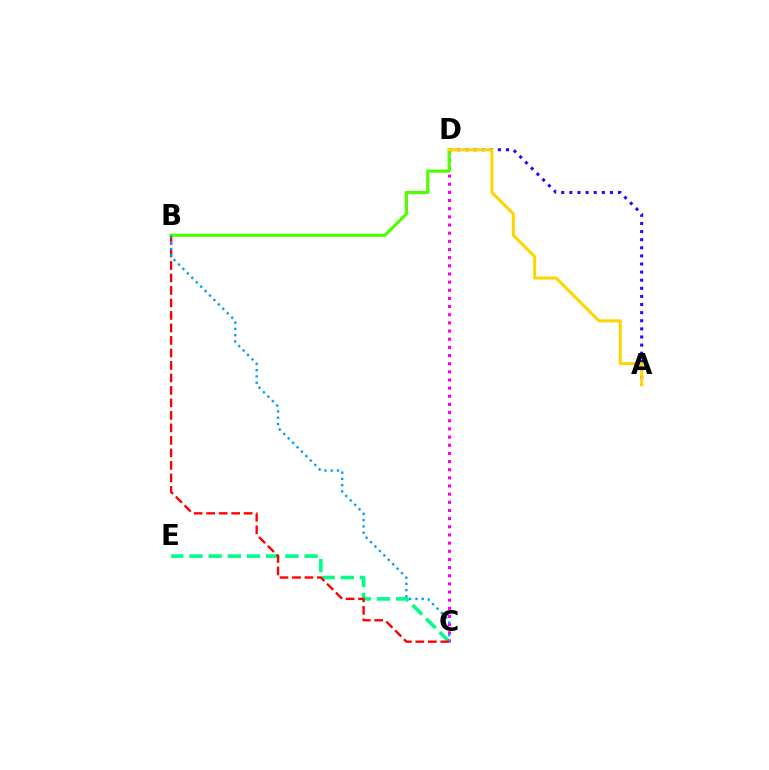{('A', 'D'): [{'color': '#3700ff', 'line_style': 'dotted', 'thickness': 2.2}, {'color': '#ffd500', 'line_style': 'solid', 'thickness': 2.18}], ('C', 'E'): [{'color': '#00ff86', 'line_style': 'dashed', 'thickness': 2.61}], ('C', 'D'): [{'color': '#ff00ed', 'line_style': 'dotted', 'thickness': 2.22}], ('B', 'D'): [{'color': '#4fff00', 'line_style': 'solid', 'thickness': 2.29}], ('B', 'C'): [{'color': '#ff0000', 'line_style': 'dashed', 'thickness': 1.7}, {'color': '#009eff', 'line_style': 'dotted', 'thickness': 1.7}]}